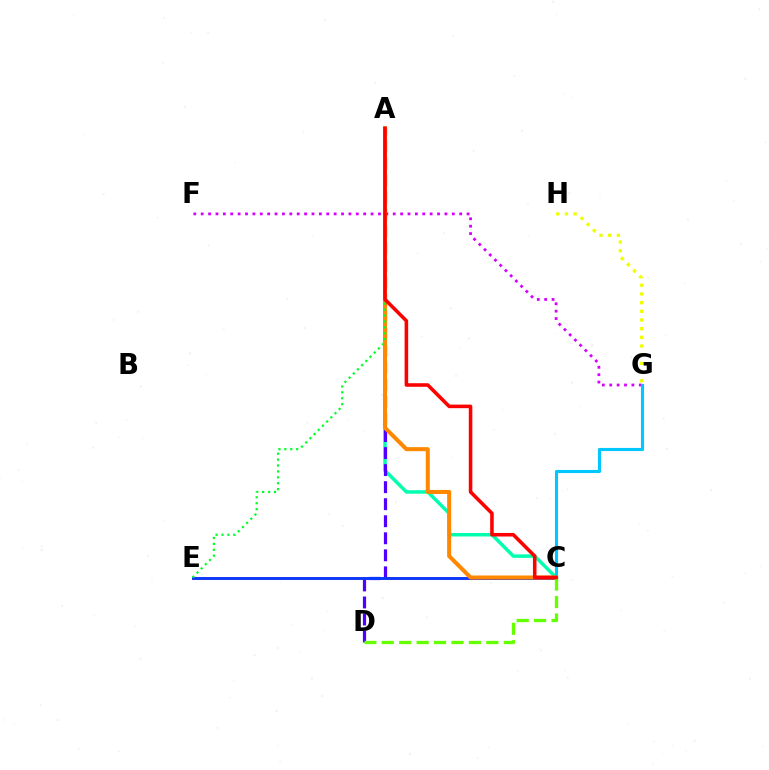{('F', 'G'): [{'color': '#d600ff', 'line_style': 'dotted', 'thickness': 2.01}], ('C', 'E'): [{'color': '#ff00a0', 'line_style': 'solid', 'thickness': 2.11}, {'color': '#003fff', 'line_style': 'solid', 'thickness': 1.98}], ('A', 'C'): [{'color': '#00ffaf', 'line_style': 'solid', 'thickness': 2.49}, {'color': '#ff8800', 'line_style': 'solid', 'thickness': 2.91}, {'color': '#ff0000', 'line_style': 'solid', 'thickness': 2.57}], ('A', 'D'): [{'color': '#4f00ff', 'line_style': 'dashed', 'thickness': 2.31}], ('C', 'G'): [{'color': '#00c7ff', 'line_style': 'solid', 'thickness': 2.24}], ('G', 'H'): [{'color': '#eeff00', 'line_style': 'dotted', 'thickness': 2.36}], ('C', 'D'): [{'color': '#66ff00', 'line_style': 'dashed', 'thickness': 2.37}], ('A', 'E'): [{'color': '#00ff27', 'line_style': 'dotted', 'thickness': 1.61}]}